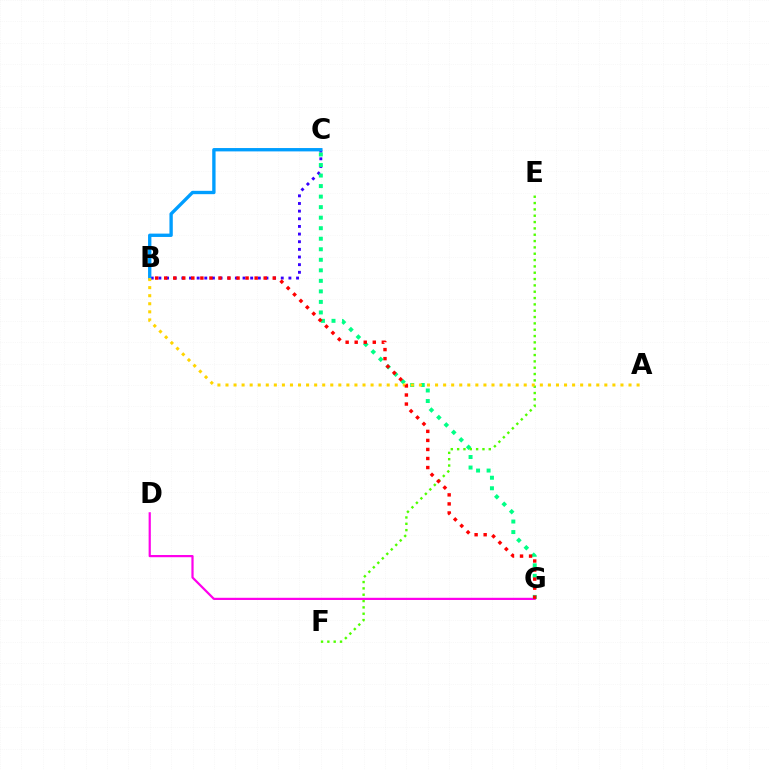{('D', 'G'): [{'color': '#ff00ed', 'line_style': 'solid', 'thickness': 1.59}], ('B', 'C'): [{'color': '#3700ff', 'line_style': 'dotted', 'thickness': 2.08}, {'color': '#009eff', 'line_style': 'solid', 'thickness': 2.41}], ('C', 'G'): [{'color': '#00ff86', 'line_style': 'dotted', 'thickness': 2.86}], ('E', 'F'): [{'color': '#4fff00', 'line_style': 'dotted', 'thickness': 1.72}], ('A', 'B'): [{'color': '#ffd500', 'line_style': 'dotted', 'thickness': 2.19}], ('B', 'G'): [{'color': '#ff0000', 'line_style': 'dotted', 'thickness': 2.46}]}